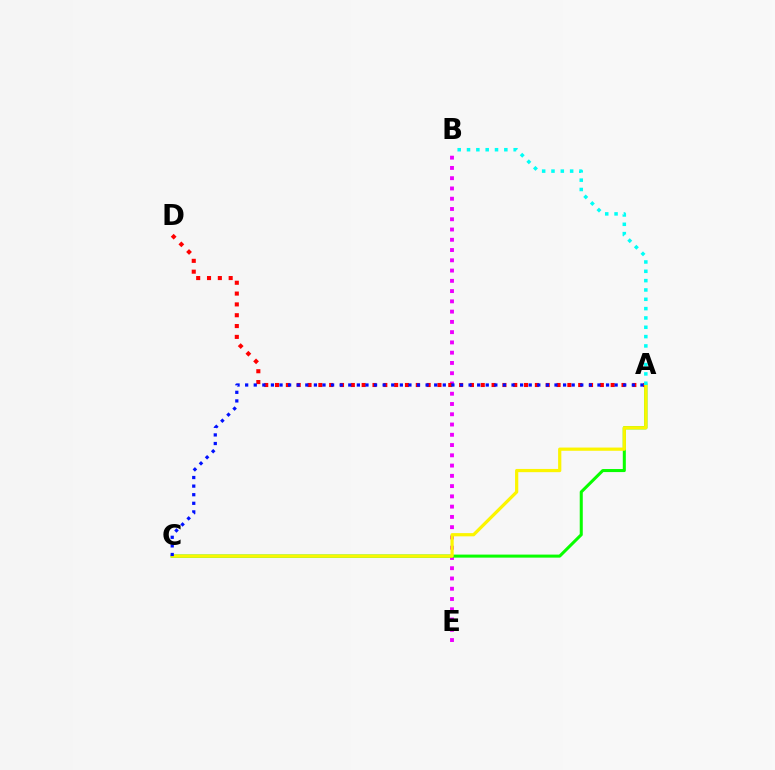{('B', 'E'): [{'color': '#ee00ff', 'line_style': 'dotted', 'thickness': 2.79}], ('A', 'C'): [{'color': '#08ff00', 'line_style': 'solid', 'thickness': 2.19}, {'color': '#fcf500', 'line_style': 'solid', 'thickness': 2.32}, {'color': '#0010ff', 'line_style': 'dotted', 'thickness': 2.33}], ('A', 'D'): [{'color': '#ff0000', 'line_style': 'dotted', 'thickness': 2.94}], ('A', 'B'): [{'color': '#00fff6', 'line_style': 'dotted', 'thickness': 2.53}]}